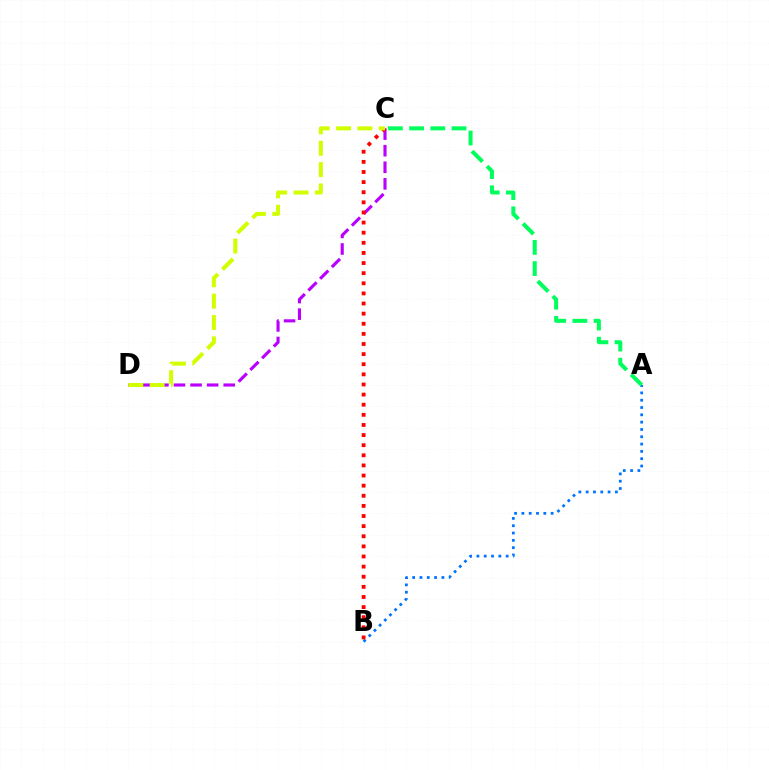{('A', 'B'): [{'color': '#0074ff', 'line_style': 'dotted', 'thickness': 1.99}], ('C', 'D'): [{'color': '#b900ff', 'line_style': 'dashed', 'thickness': 2.25}, {'color': '#d1ff00', 'line_style': 'dashed', 'thickness': 2.9}], ('B', 'C'): [{'color': '#ff0000', 'line_style': 'dotted', 'thickness': 2.75}], ('A', 'C'): [{'color': '#00ff5c', 'line_style': 'dashed', 'thickness': 2.88}]}